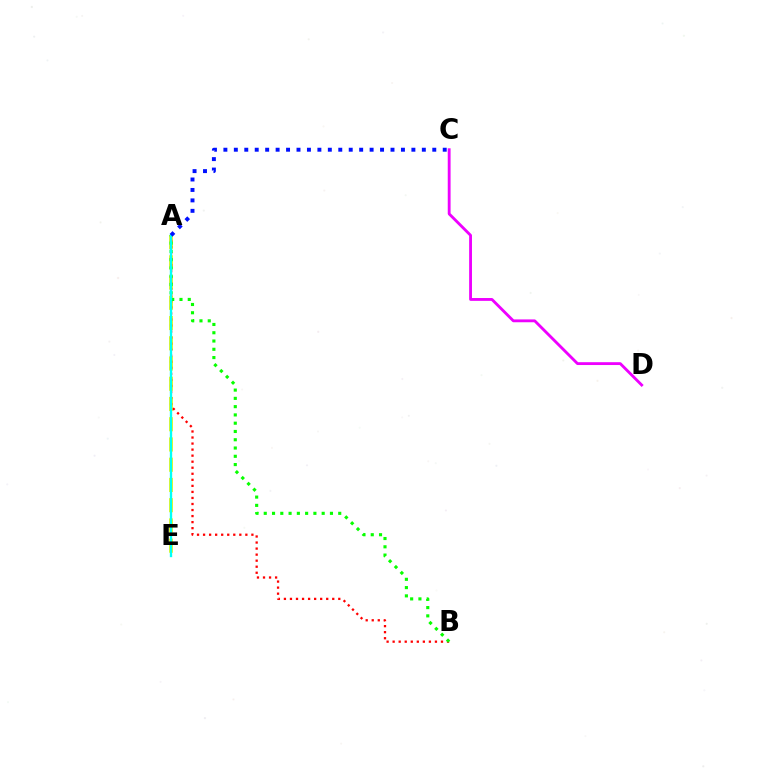{('A', 'E'): [{'color': '#fcf500', 'line_style': 'dashed', 'thickness': 2.75}, {'color': '#00fff6', 'line_style': 'solid', 'thickness': 1.69}], ('A', 'B'): [{'color': '#ff0000', 'line_style': 'dotted', 'thickness': 1.64}, {'color': '#08ff00', 'line_style': 'dotted', 'thickness': 2.25}], ('A', 'C'): [{'color': '#0010ff', 'line_style': 'dotted', 'thickness': 2.84}], ('C', 'D'): [{'color': '#ee00ff', 'line_style': 'solid', 'thickness': 2.04}]}